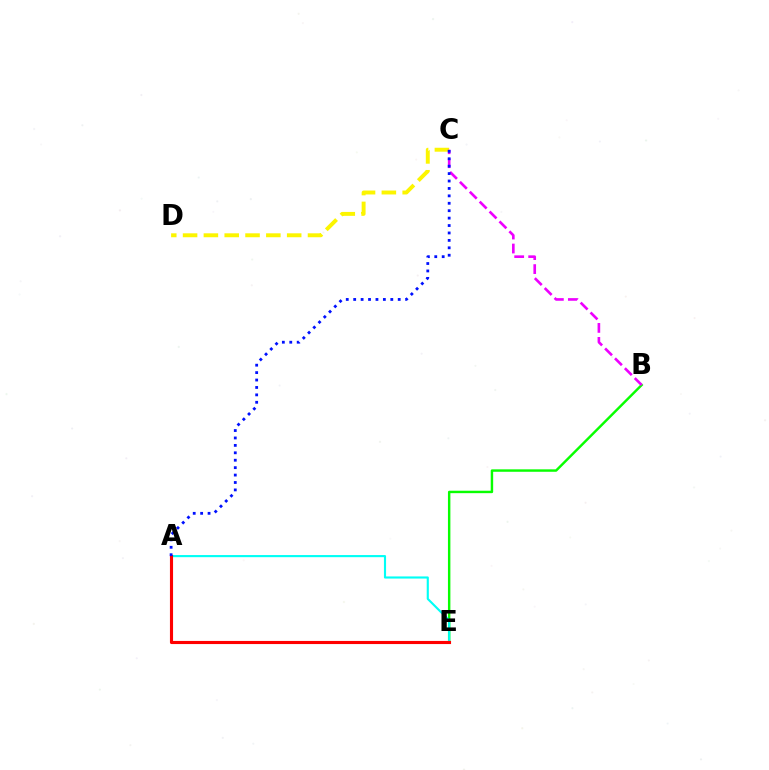{('B', 'E'): [{'color': '#08ff00', 'line_style': 'solid', 'thickness': 1.75}], ('C', 'D'): [{'color': '#fcf500', 'line_style': 'dashed', 'thickness': 2.83}], ('B', 'C'): [{'color': '#ee00ff', 'line_style': 'dashed', 'thickness': 1.9}], ('A', 'E'): [{'color': '#00fff6', 'line_style': 'solid', 'thickness': 1.53}, {'color': '#ff0000', 'line_style': 'solid', 'thickness': 2.24}], ('A', 'C'): [{'color': '#0010ff', 'line_style': 'dotted', 'thickness': 2.02}]}